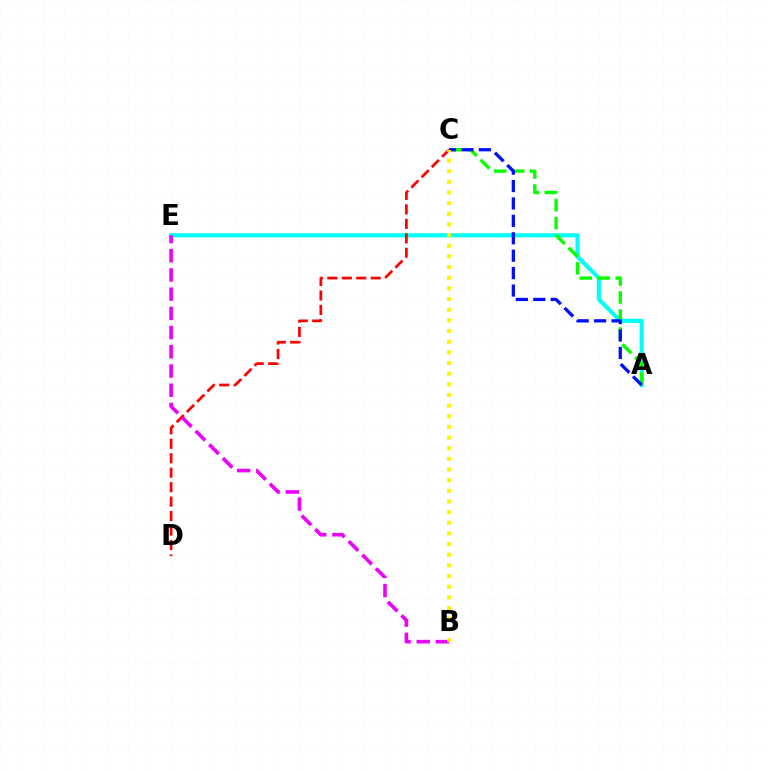{('A', 'E'): [{'color': '#00fff6', 'line_style': 'solid', 'thickness': 2.95}], ('A', 'C'): [{'color': '#08ff00', 'line_style': 'dashed', 'thickness': 2.45}, {'color': '#0010ff', 'line_style': 'dashed', 'thickness': 2.37}], ('C', 'D'): [{'color': '#ff0000', 'line_style': 'dashed', 'thickness': 1.97}], ('B', 'E'): [{'color': '#ee00ff', 'line_style': 'dashed', 'thickness': 2.61}], ('B', 'C'): [{'color': '#fcf500', 'line_style': 'dotted', 'thickness': 2.9}]}